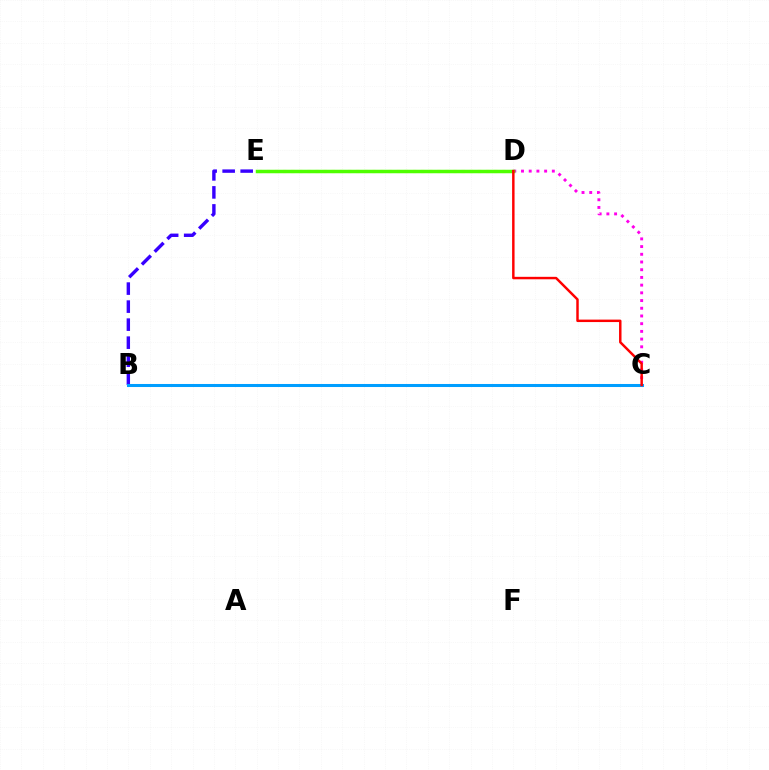{('D', 'E'): [{'color': '#ffd500', 'line_style': 'dotted', 'thickness': 2.21}, {'color': '#4fff00', 'line_style': 'solid', 'thickness': 2.51}], ('B', 'C'): [{'color': '#00ff86', 'line_style': 'dotted', 'thickness': 1.9}, {'color': '#009eff', 'line_style': 'solid', 'thickness': 2.19}], ('B', 'E'): [{'color': '#3700ff', 'line_style': 'dashed', 'thickness': 2.45}], ('C', 'D'): [{'color': '#ff00ed', 'line_style': 'dotted', 'thickness': 2.09}, {'color': '#ff0000', 'line_style': 'solid', 'thickness': 1.77}]}